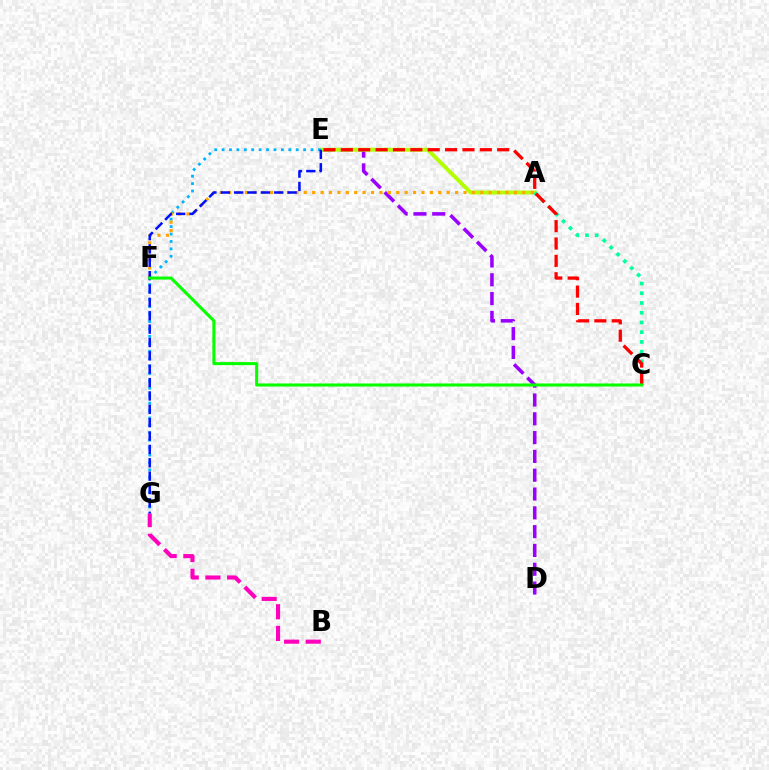{('D', 'E'): [{'color': '#9b00ff', 'line_style': 'dashed', 'thickness': 2.55}], ('B', 'G'): [{'color': '#ff00bd', 'line_style': 'dashed', 'thickness': 2.95}], ('A', 'E'): [{'color': '#b3ff00', 'line_style': 'solid', 'thickness': 2.8}], ('E', 'G'): [{'color': '#00b5ff', 'line_style': 'dotted', 'thickness': 2.01}, {'color': '#0010ff', 'line_style': 'dashed', 'thickness': 1.82}], ('A', 'C'): [{'color': '#00ff9d', 'line_style': 'dotted', 'thickness': 2.64}], ('A', 'F'): [{'color': '#ffa500', 'line_style': 'dotted', 'thickness': 2.28}], ('C', 'E'): [{'color': '#ff0000', 'line_style': 'dashed', 'thickness': 2.36}], ('C', 'F'): [{'color': '#08ff00', 'line_style': 'solid', 'thickness': 2.21}]}